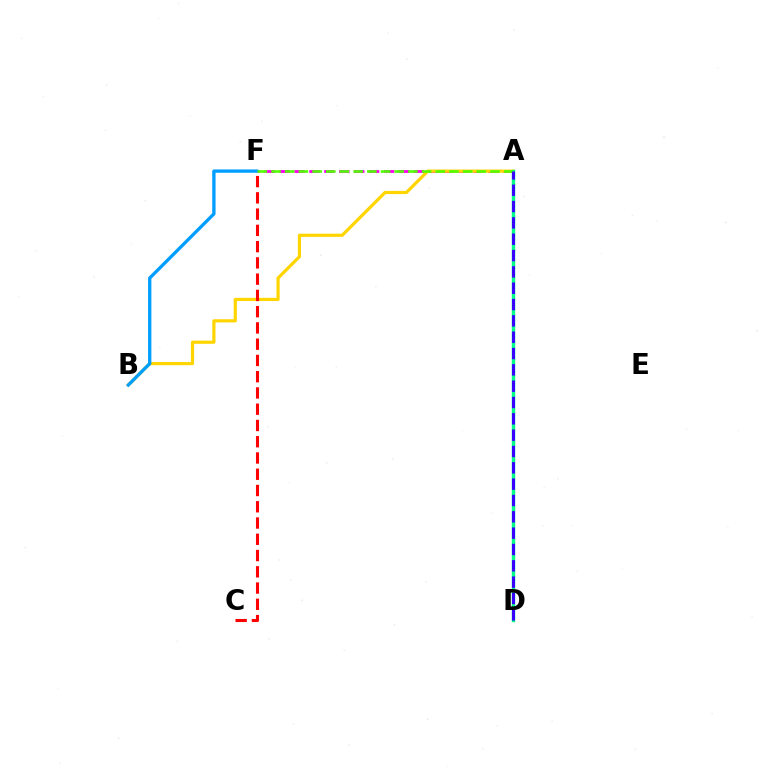{('A', 'F'): [{'color': '#ff00ed', 'line_style': 'dashed', 'thickness': 2.03}, {'color': '#4fff00', 'line_style': 'dashed', 'thickness': 1.86}], ('A', 'B'): [{'color': '#ffd500', 'line_style': 'solid', 'thickness': 2.29}], ('C', 'F'): [{'color': '#ff0000', 'line_style': 'dashed', 'thickness': 2.21}], ('B', 'F'): [{'color': '#009eff', 'line_style': 'solid', 'thickness': 2.38}], ('A', 'D'): [{'color': '#00ff86', 'line_style': 'solid', 'thickness': 2.45}, {'color': '#3700ff', 'line_style': 'dashed', 'thickness': 2.22}]}